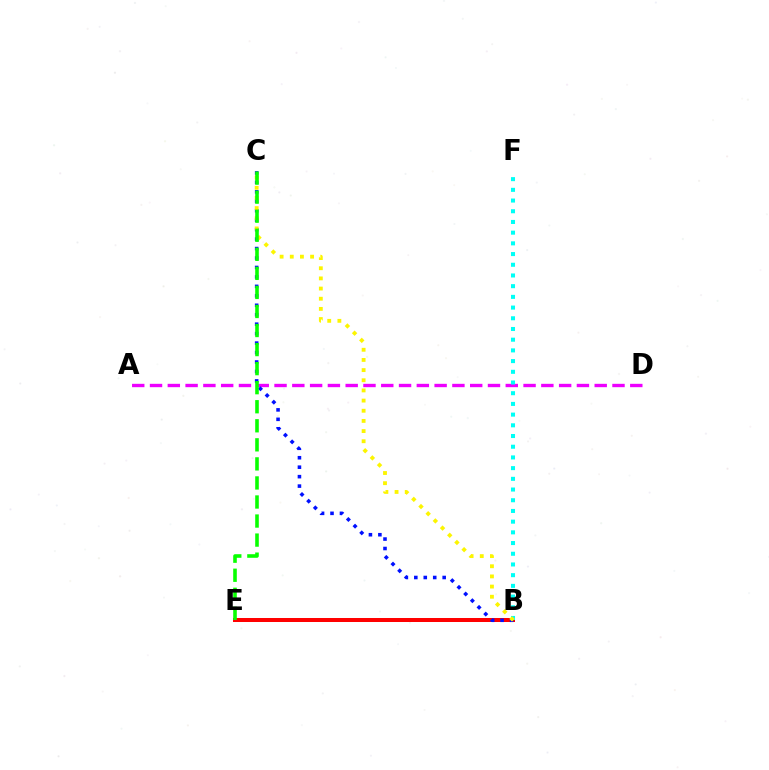{('A', 'D'): [{'color': '#ee00ff', 'line_style': 'dashed', 'thickness': 2.42}], ('B', 'E'): [{'color': '#ff0000', 'line_style': 'solid', 'thickness': 2.89}], ('B', 'C'): [{'color': '#0010ff', 'line_style': 'dotted', 'thickness': 2.57}, {'color': '#fcf500', 'line_style': 'dotted', 'thickness': 2.76}], ('B', 'F'): [{'color': '#00fff6', 'line_style': 'dotted', 'thickness': 2.91}], ('C', 'E'): [{'color': '#08ff00', 'line_style': 'dashed', 'thickness': 2.59}]}